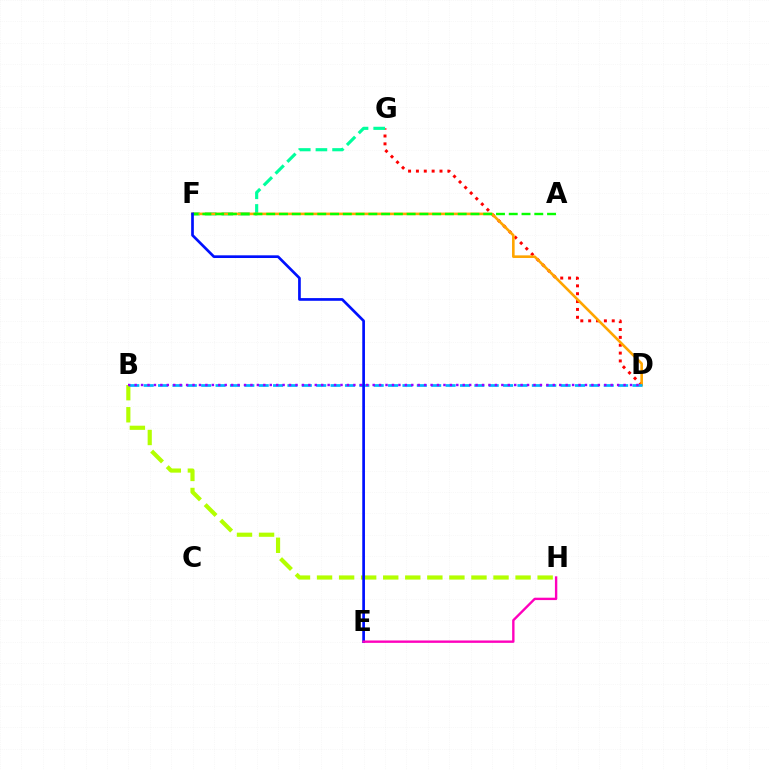{('D', 'G'): [{'color': '#ff0000', 'line_style': 'dotted', 'thickness': 2.14}], ('B', 'H'): [{'color': '#b3ff00', 'line_style': 'dashed', 'thickness': 3.0}], ('F', 'G'): [{'color': '#00ff9d', 'line_style': 'dashed', 'thickness': 2.26}], ('D', 'F'): [{'color': '#ffa500', 'line_style': 'solid', 'thickness': 1.88}], ('B', 'D'): [{'color': '#00b5ff', 'line_style': 'dashed', 'thickness': 1.95}, {'color': '#9b00ff', 'line_style': 'dotted', 'thickness': 1.75}], ('A', 'F'): [{'color': '#08ff00', 'line_style': 'dashed', 'thickness': 1.73}], ('E', 'F'): [{'color': '#0010ff', 'line_style': 'solid', 'thickness': 1.94}], ('E', 'H'): [{'color': '#ff00bd', 'line_style': 'solid', 'thickness': 1.71}]}